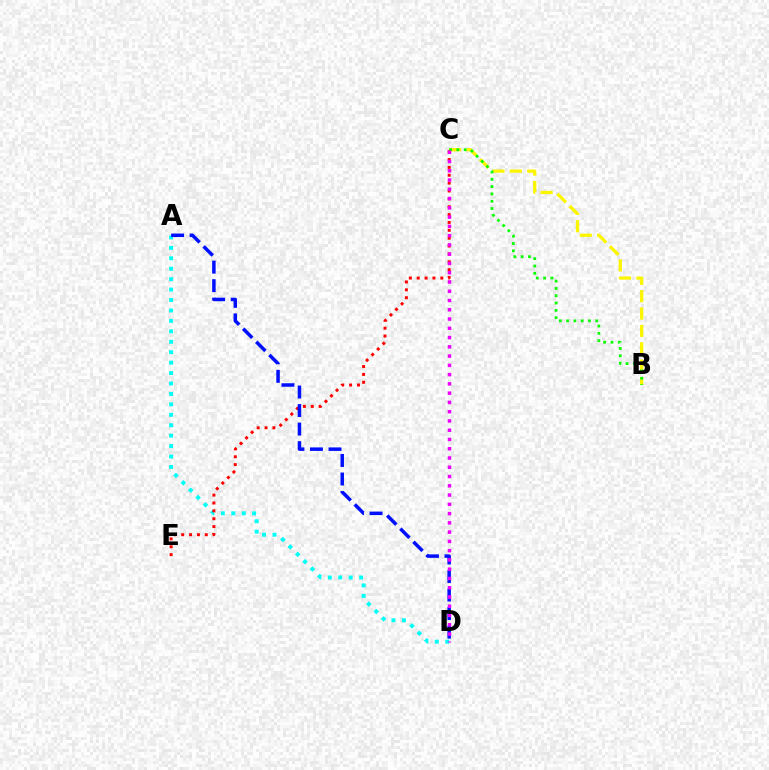{('A', 'D'): [{'color': '#00fff6', 'line_style': 'dotted', 'thickness': 2.83}, {'color': '#0010ff', 'line_style': 'dashed', 'thickness': 2.52}], ('B', 'C'): [{'color': '#fcf500', 'line_style': 'dashed', 'thickness': 2.36}, {'color': '#08ff00', 'line_style': 'dotted', 'thickness': 1.99}], ('C', 'E'): [{'color': '#ff0000', 'line_style': 'dotted', 'thickness': 2.14}], ('C', 'D'): [{'color': '#ee00ff', 'line_style': 'dotted', 'thickness': 2.52}]}